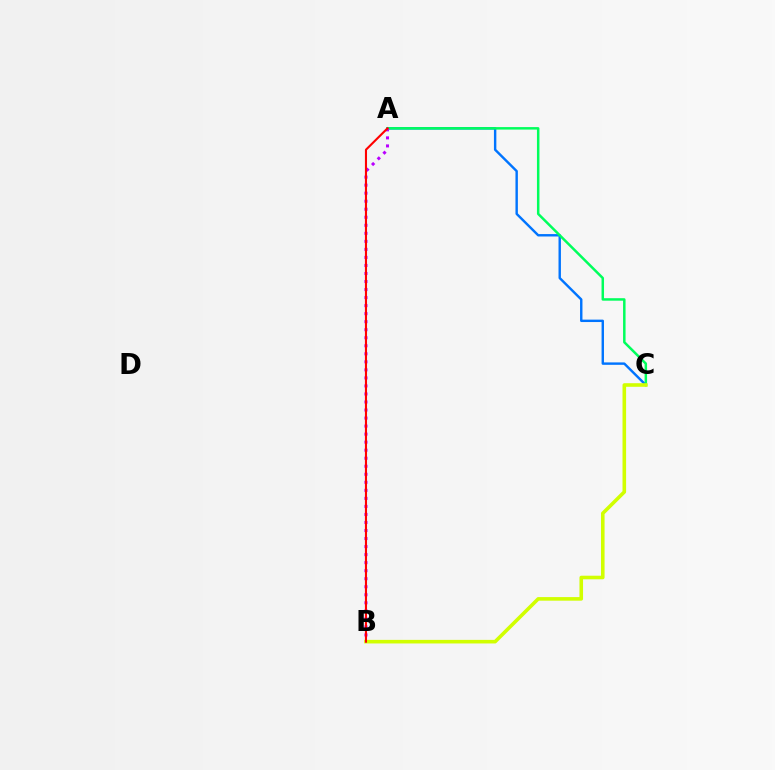{('A', 'C'): [{'color': '#0074ff', 'line_style': 'solid', 'thickness': 1.74}, {'color': '#00ff5c', 'line_style': 'solid', 'thickness': 1.79}], ('A', 'B'): [{'color': '#b900ff', 'line_style': 'dotted', 'thickness': 2.18}, {'color': '#ff0000', 'line_style': 'solid', 'thickness': 1.51}], ('B', 'C'): [{'color': '#d1ff00', 'line_style': 'solid', 'thickness': 2.58}]}